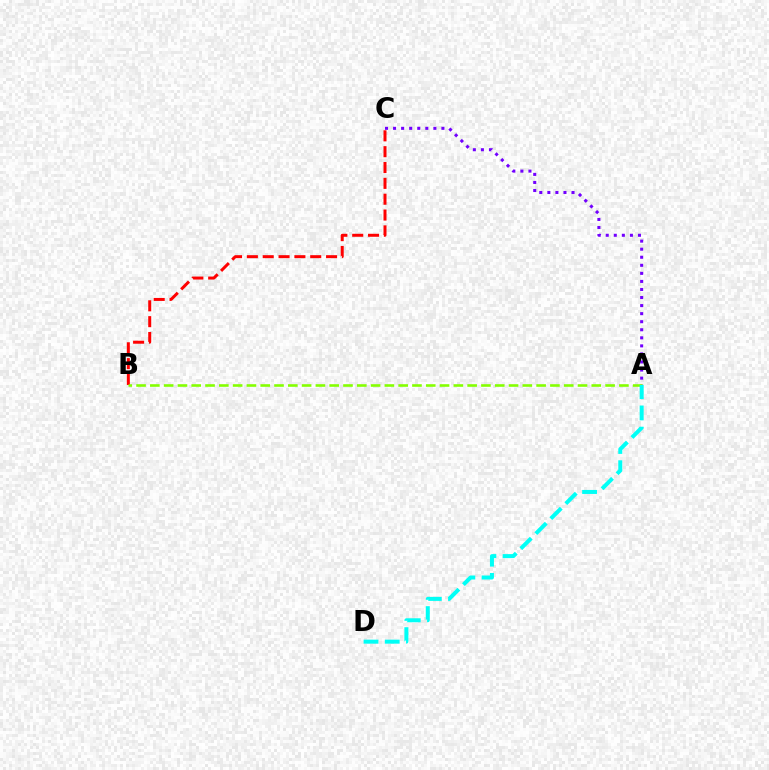{('A', 'C'): [{'color': '#7200ff', 'line_style': 'dotted', 'thickness': 2.19}], ('B', 'C'): [{'color': '#ff0000', 'line_style': 'dashed', 'thickness': 2.15}], ('A', 'B'): [{'color': '#84ff00', 'line_style': 'dashed', 'thickness': 1.87}], ('A', 'D'): [{'color': '#00fff6', 'line_style': 'dashed', 'thickness': 2.88}]}